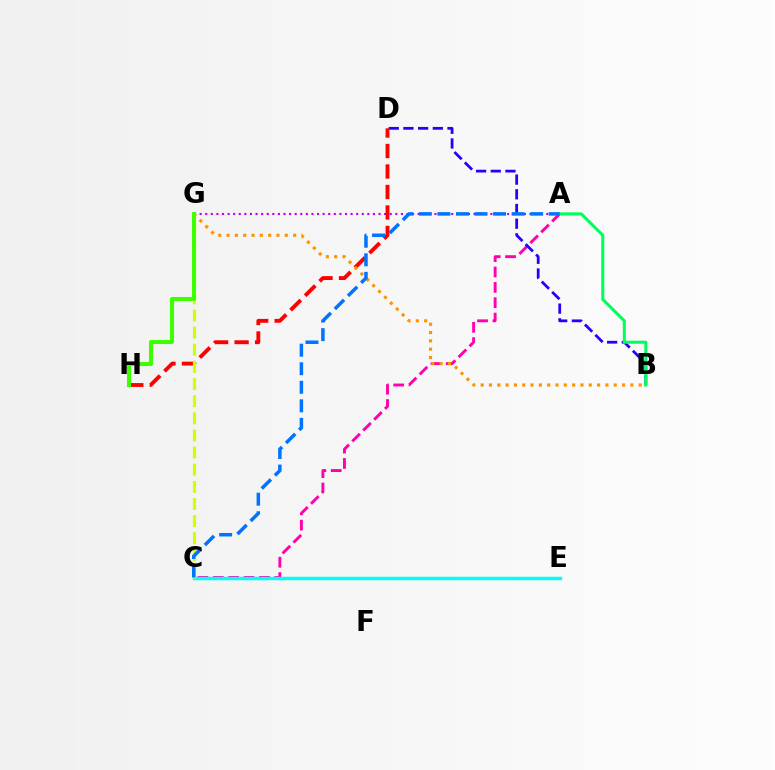{('A', 'G'): [{'color': '#b900ff', 'line_style': 'dotted', 'thickness': 1.52}], ('A', 'C'): [{'color': '#ff00ac', 'line_style': 'dashed', 'thickness': 2.09}, {'color': '#0074ff', 'line_style': 'dashed', 'thickness': 2.52}], ('C', 'E'): [{'color': '#00fff6', 'line_style': 'solid', 'thickness': 2.49}], ('B', 'D'): [{'color': '#2500ff', 'line_style': 'dashed', 'thickness': 2.0}], ('D', 'H'): [{'color': '#ff0000', 'line_style': 'dashed', 'thickness': 2.78}], ('A', 'B'): [{'color': '#00ff5c', 'line_style': 'solid', 'thickness': 2.2}], ('B', 'G'): [{'color': '#ff9400', 'line_style': 'dotted', 'thickness': 2.26}], ('C', 'G'): [{'color': '#d1ff00', 'line_style': 'dashed', 'thickness': 2.33}], ('G', 'H'): [{'color': '#3dff00', 'line_style': 'solid', 'thickness': 2.92}]}